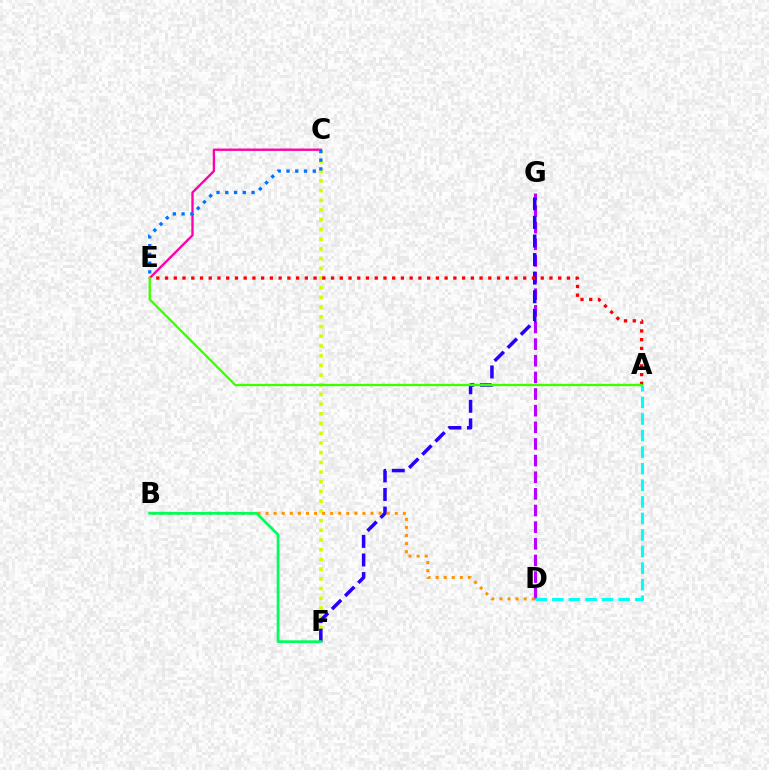{('C', 'E'): [{'color': '#ff00ac', 'line_style': 'solid', 'thickness': 1.69}, {'color': '#0074ff', 'line_style': 'dotted', 'thickness': 2.38}], ('D', 'G'): [{'color': '#b900ff', 'line_style': 'dashed', 'thickness': 2.26}], ('A', 'D'): [{'color': '#00fff6', 'line_style': 'dashed', 'thickness': 2.25}], ('C', 'F'): [{'color': '#d1ff00', 'line_style': 'dotted', 'thickness': 2.64}], ('F', 'G'): [{'color': '#2500ff', 'line_style': 'dashed', 'thickness': 2.52}], ('A', 'E'): [{'color': '#ff0000', 'line_style': 'dotted', 'thickness': 2.37}, {'color': '#3dff00', 'line_style': 'solid', 'thickness': 1.68}], ('B', 'D'): [{'color': '#ff9400', 'line_style': 'dotted', 'thickness': 2.19}], ('B', 'F'): [{'color': '#00ff5c', 'line_style': 'solid', 'thickness': 1.97}]}